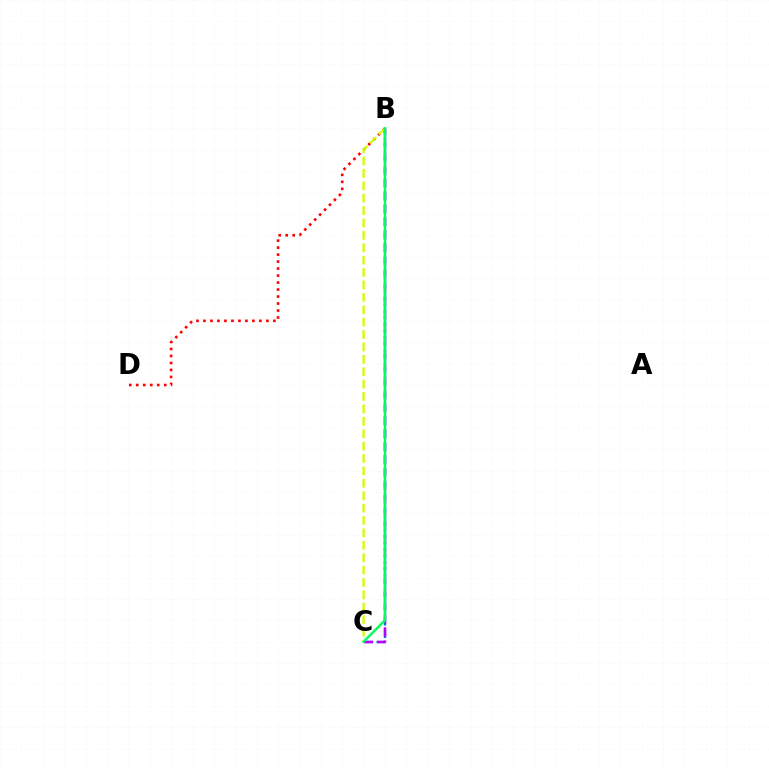{('B', 'D'): [{'color': '#ff0000', 'line_style': 'dotted', 'thickness': 1.9}], ('B', 'C'): [{'color': '#0074ff', 'line_style': 'dashed', 'thickness': 1.7}, {'color': '#d1ff00', 'line_style': 'dashed', 'thickness': 1.68}, {'color': '#b900ff', 'line_style': 'dashed', 'thickness': 1.8}, {'color': '#00ff5c', 'line_style': 'solid', 'thickness': 1.75}]}